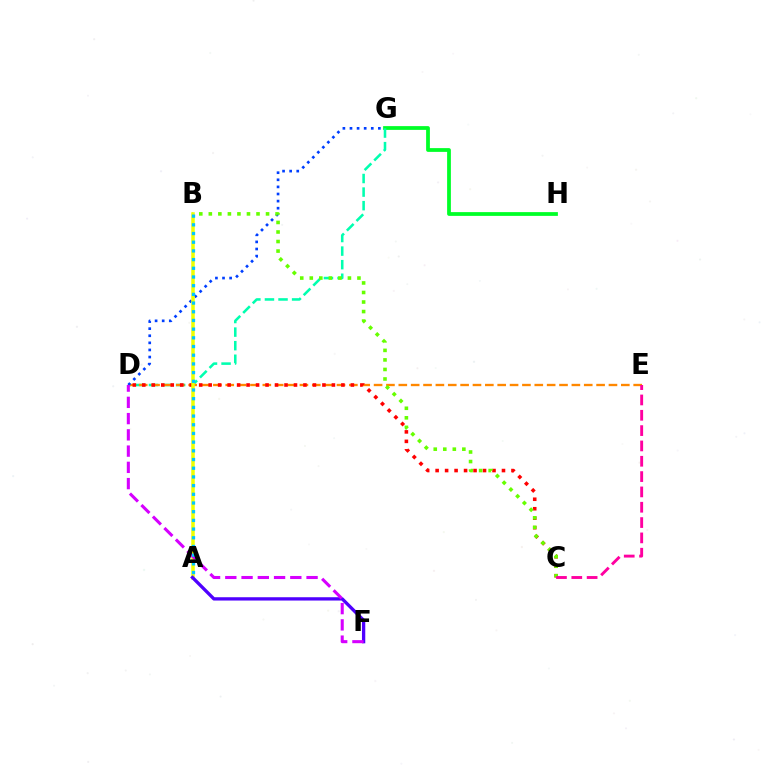{('G', 'H'): [{'color': '#00ff27', 'line_style': 'solid', 'thickness': 2.71}], ('D', 'G'): [{'color': '#00ffaf', 'line_style': 'dashed', 'thickness': 1.84}, {'color': '#003fff', 'line_style': 'dotted', 'thickness': 1.93}], ('D', 'E'): [{'color': '#ff8800', 'line_style': 'dashed', 'thickness': 1.68}], ('C', 'D'): [{'color': '#ff0000', 'line_style': 'dotted', 'thickness': 2.58}], ('B', 'C'): [{'color': '#66ff00', 'line_style': 'dotted', 'thickness': 2.59}], ('A', 'B'): [{'color': '#eeff00', 'line_style': 'solid', 'thickness': 2.53}, {'color': '#00c7ff', 'line_style': 'dotted', 'thickness': 2.36}], ('C', 'E'): [{'color': '#ff00a0', 'line_style': 'dashed', 'thickness': 2.08}], ('A', 'F'): [{'color': '#4f00ff', 'line_style': 'solid', 'thickness': 2.38}], ('D', 'F'): [{'color': '#d600ff', 'line_style': 'dashed', 'thickness': 2.21}]}